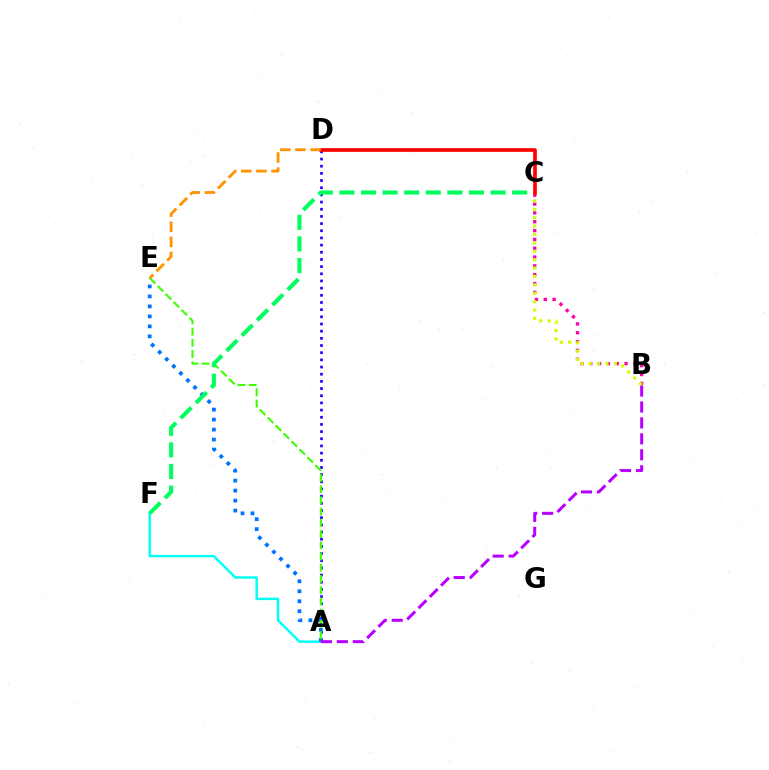{('B', 'C'): [{'color': '#ff00ac', 'line_style': 'dotted', 'thickness': 2.4}, {'color': '#d1ff00', 'line_style': 'dotted', 'thickness': 2.28}], ('A', 'D'): [{'color': '#2500ff', 'line_style': 'dotted', 'thickness': 1.95}], ('A', 'F'): [{'color': '#00fff6', 'line_style': 'solid', 'thickness': 1.76}], ('A', 'E'): [{'color': '#0074ff', 'line_style': 'dotted', 'thickness': 2.71}, {'color': '#3dff00', 'line_style': 'dashed', 'thickness': 1.53}], ('C', 'F'): [{'color': '#00ff5c', 'line_style': 'dashed', 'thickness': 2.93}], ('A', 'B'): [{'color': '#b900ff', 'line_style': 'dashed', 'thickness': 2.17}], ('C', 'D'): [{'color': '#ff0000', 'line_style': 'solid', 'thickness': 2.64}], ('D', 'E'): [{'color': '#ff9400', 'line_style': 'dashed', 'thickness': 2.05}]}